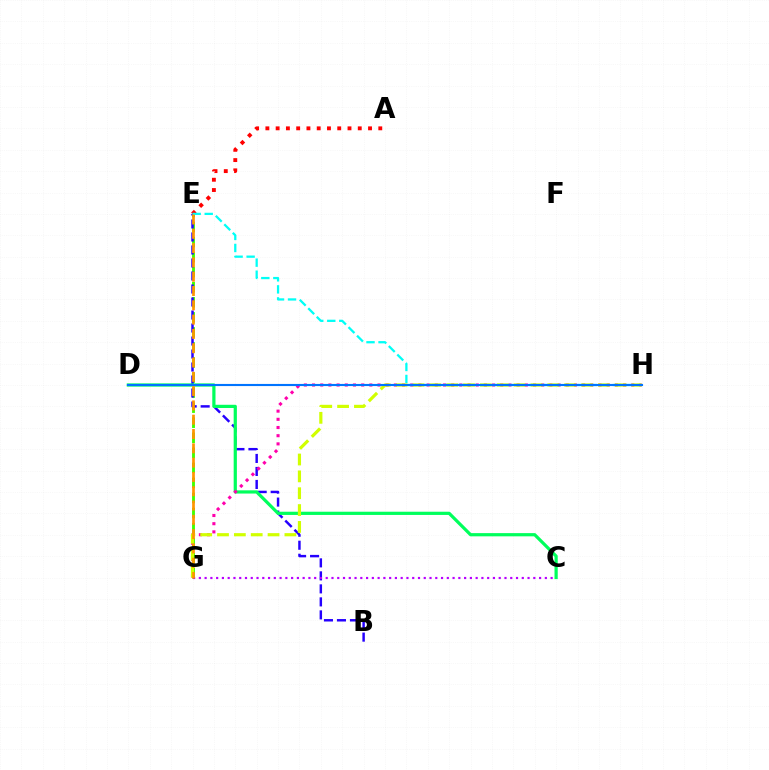{('E', 'G'): [{'color': '#3dff00', 'line_style': 'dashed', 'thickness': 2.04}, {'color': '#ff9400', 'line_style': 'dashed', 'thickness': 1.94}], ('B', 'E'): [{'color': '#2500ff', 'line_style': 'dashed', 'thickness': 1.77}], ('C', 'D'): [{'color': '#00ff5c', 'line_style': 'solid', 'thickness': 2.32}], ('A', 'E'): [{'color': '#ff0000', 'line_style': 'dotted', 'thickness': 2.79}], ('G', 'H'): [{'color': '#ff00ac', 'line_style': 'dotted', 'thickness': 2.22}, {'color': '#d1ff00', 'line_style': 'dashed', 'thickness': 2.29}], ('C', 'G'): [{'color': '#b900ff', 'line_style': 'dotted', 'thickness': 1.57}], ('E', 'H'): [{'color': '#00fff6', 'line_style': 'dashed', 'thickness': 1.63}], ('D', 'H'): [{'color': '#0074ff', 'line_style': 'solid', 'thickness': 1.53}]}